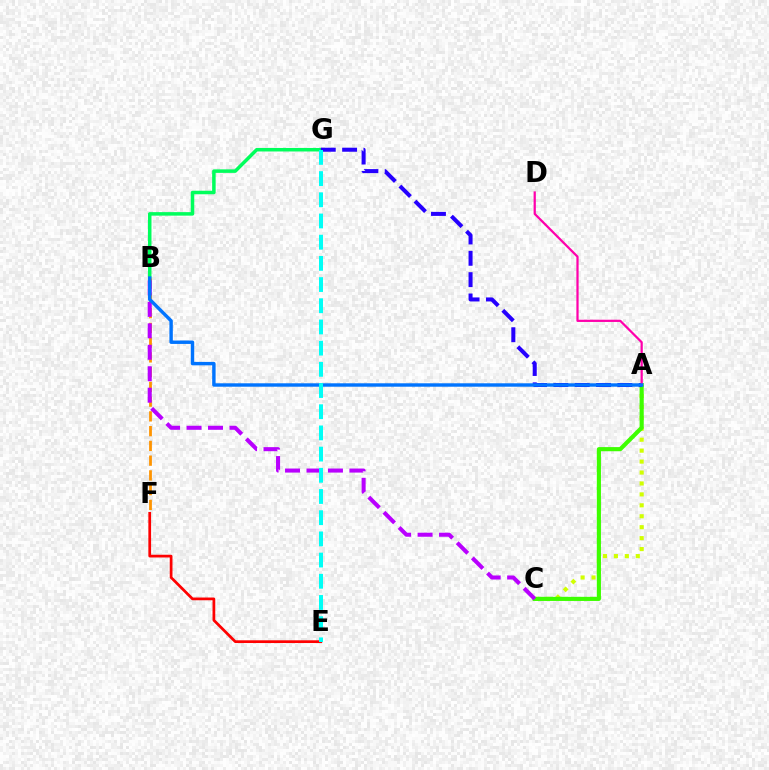{('B', 'G'): [{'color': '#00ff5c', 'line_style': 'solid', 'thickness': 2.53}], ('A', 'C'): [{'color': '#d1ff00', 'line_style': 'dotted', 'thickness': 2.97}, {'color': '#3dff00', 'line_style': 'solid', 'thickness': 2.98}], ('B', 'F'): [{'color': '#ff9400', 'line_style': 'dashed', 'thickness': 2.0}], ('E', 'F'): [{'color': '#ff0000', 'line_style': 'solid', 'thickness': 1.97}], ('B', 'C'): [{'color': '#b900ff', 'line_style': 'dashed', 'thickness': 2.91}], ('A', 'G'): [{'color': '#2500ff', 'line_style': 'dashed', 'thickness': 2.9}], ('A', 'D'): [{'color': '#ff00ac', 'line_style': 'solid', 'thickness': 1.61}], ('A', 'B'): [{'color': '#0074ff', 'line_style': 'solid', 'thickness': 2.46}], ('E', 'G'): [{'color': '#00fff6', 'line_style': 'dashed', 'thickness': 2.88}]}